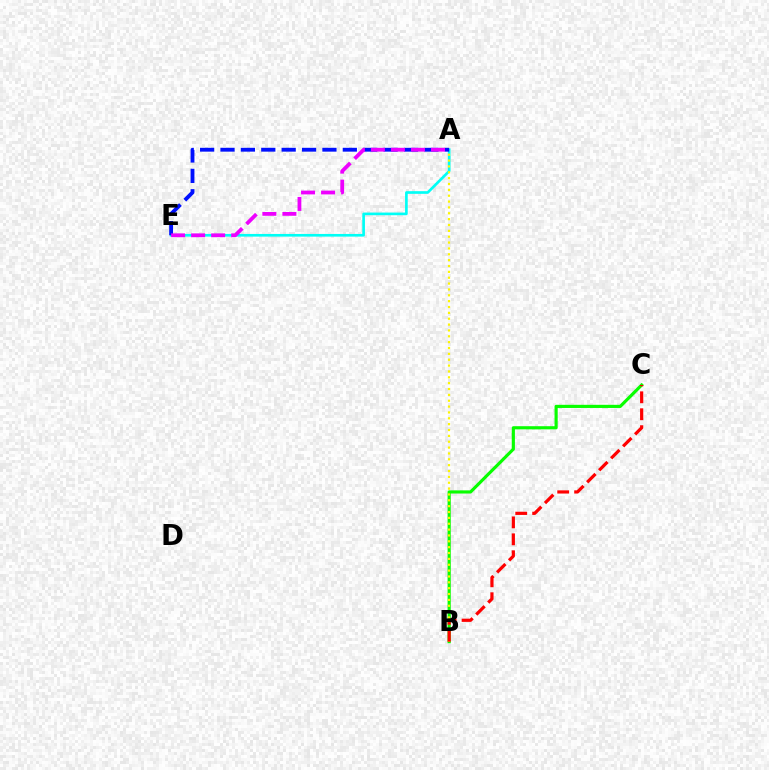{('A', 'E'): [{'color': '#00fff6', 'line_style': 'solid', 'thickness': 1.92}, {'color': '#0010ff', 'line_style': 'dashed', 'thickness': 2.77}, {'color': '#ee00ff', 'line_style': 'dashed', 'thickness': 2.72}], ('B', 'C'): [{'color': '#08ff00', 'line_style': 'solid', 'thickness': 2.27}, {'color': '#ff0000', 'line_style': 'dashed', 'thickness': 2.3}], ('A', 'B'): [{'color': '#fcf500', 'line_style': 'dotted', 'thickness': 1.59}]}